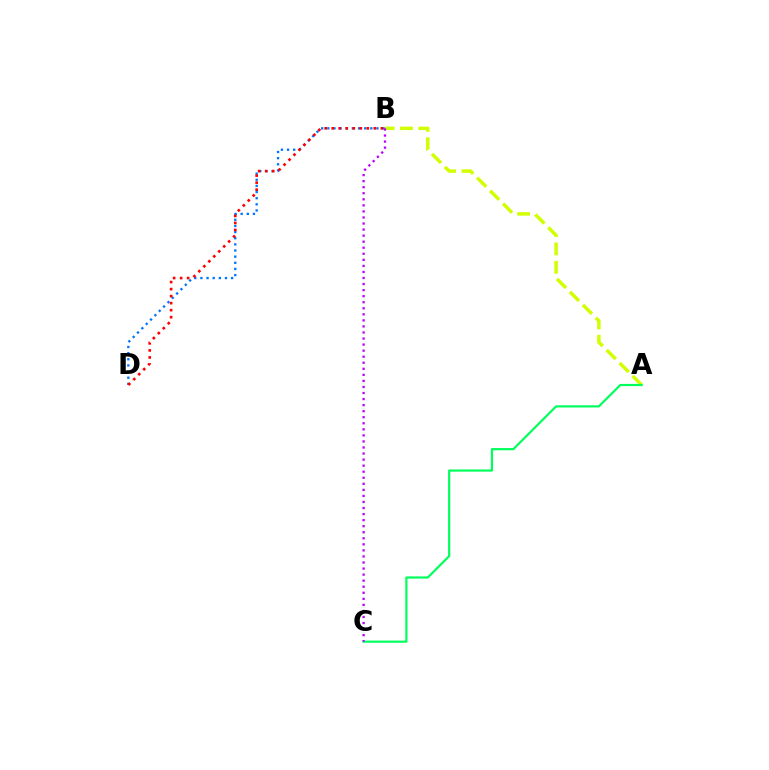{('B', 'D'): [{'color': '#0074ff', 'line_style': 'dotted', 'thickness': 1.67}, {'color': '#ff0000', 'line_style': 'dotted', 'thickness': 1.91}], ('A', 'B'): [{'color': '#d1ff00', 'line_style': 'dashed', 'thickness': 2.49}], ('A', 'C'): [{'color': '#00ff5c', 'line_style': 'solid', 'thickness': 1.57}], ('B', 'C'): [{'color': '#b900ff', 'line_style': 'dotted', 'thickness': 1.64}]}